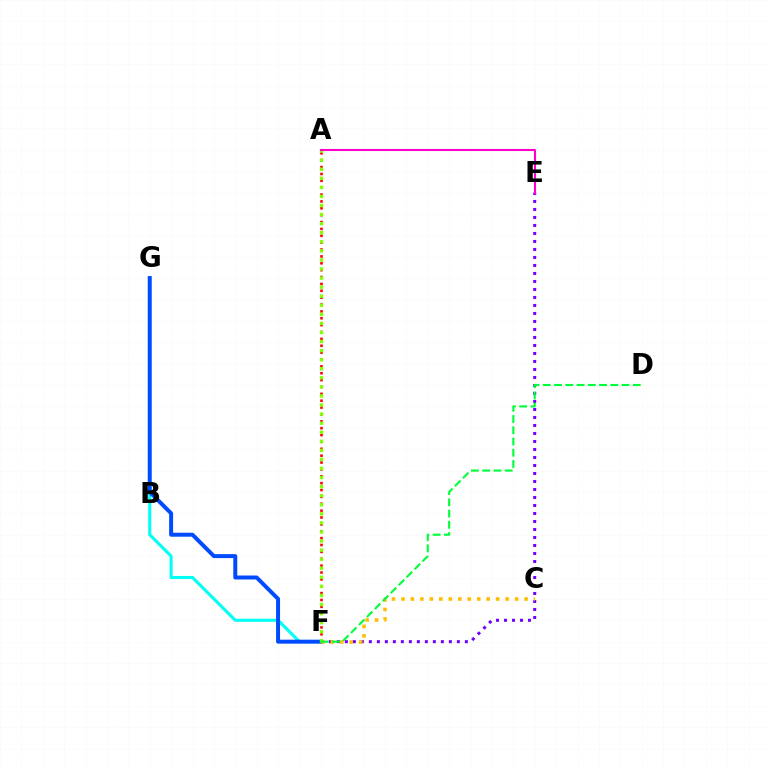{('A', 'F'): [{'color': '#ff0000', 'line_style': 'dotted', 'thickness': 1.87}, {'color': '#84ff00', 'line_style': 'dotted', 'thickness': 2.46}], ('F', 'G'): [{'color': '#00fff6', 'line_style': 'solid', 'thickness': 2.22}, {'color': '#004bff', 'line_style': 'solid', 'thickness': 2.86}], ('E', 'F'): [{'color': '#7200ff', 'line_style': 'dotted', 'thickness': 2.17}], ('C', 'F'): [{'color': '#ffbd00', 'line_style': 'dotted', 'thickness': 2.57}], ('D', 'F'): [{'color': '#00ff39', 'line_style': 'dashed', 'thickness': 1.53}], ('A', 'E'): [{'color': '#ff00cf', 'line_style': 'solid', 'thickness': 1.5}]}